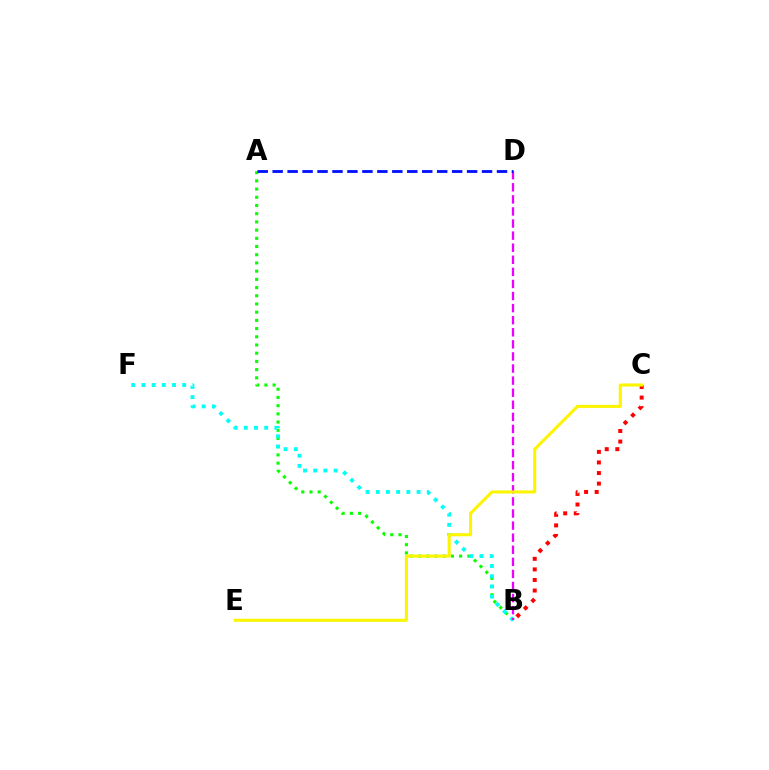{('A', 'B'): [{'color': '#08ff00', 'line_style': 'dotted', 'thickness': 2.23}], ('B', 'F'): [{'color': '#00fff6', 'line_style': 'dotted', 'thickness': 2.77}], ('B', 'D'): [{'color': '#ee00ff', 'line_style': 'dashed', 'thickness': 1.64}], ('A', 'D'): [{'color': '#0010ff', 'line_style': 'dashed', 'thickness': 2.03}], ('B', 'C'): [{'color': '#ff0000', 'line_style': 'dotted', 'thickness': 2.87}], ('C', 'E'): [{'color': '#fcf500', 'line_style': 'solid', 'thickness': 2.21}]}